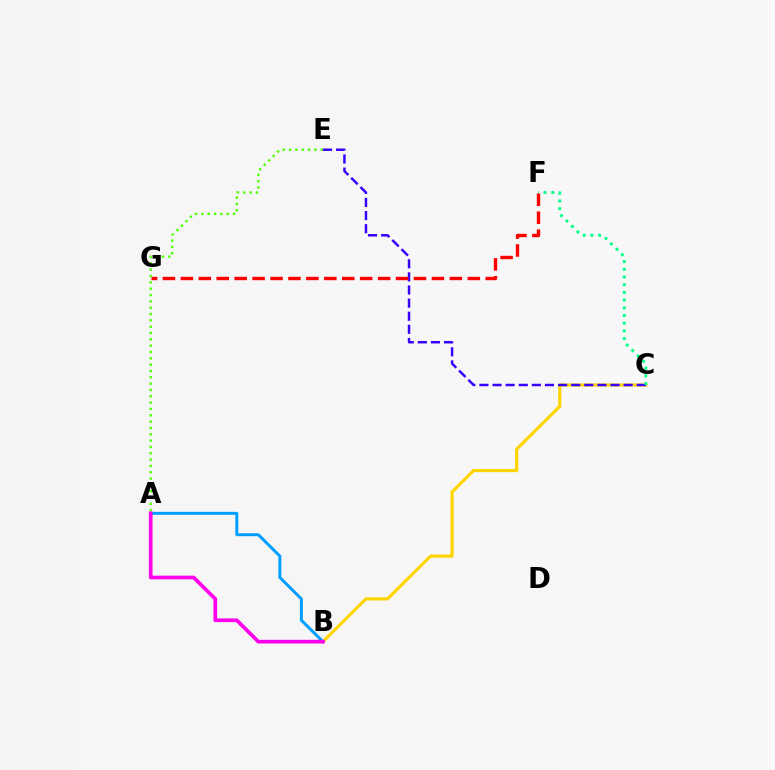{('A', 'E'): [{'color': '#4fff00', 'line_style': 'dotted', 'thickness': 1.72}], ('B', 'C'): [{'color': '#ffd500', 'line_style': 'solid', 'thickness': 2.28}], ('A', 'B'): [{'color': '#009eff', 'line_style': 'solid', 'thickness': 2.13}, {'color': '#ff00ed', 'line_style': 'solid', 'thickness': 2.65}], ('C', 'E'): [{'color': '#3700ff', 'line_style': 'dashed', 'thickness': 1.78}], ('C', 'F'): [{'color': '#00ff86', 'line_style': 'dotted', 'thickness': 2.09}], ('F', 'G'): [{'color': '#ff0000', 'line_style': 'dashed', 'thickness': 2.44}]}